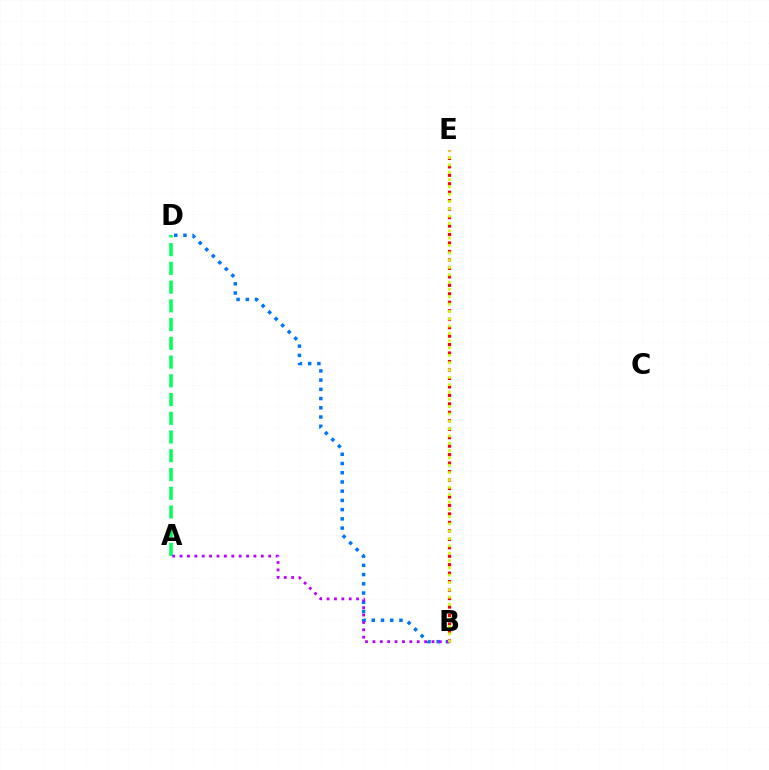{('A', 'D'): [{'color': '#00ff5c', 'line_style': 'dashed', 'thickness': 2.55}], ('B', 'E'): [{'color': '#ff0000', 'line_style': 'dotted', 'thickness': 2.3}, {'color': '#d1ff00', 'line_style': 'dotted', 'thickness': 1.99}], ('B', 'D'): [{'color': '#0074ff', 'line_style': 'dotted', 'thickness': 2.51}], ('A', 'B'): [{'color': '#b900ff', 'line_style': 'dotted', 'thickness': 2.01}]}